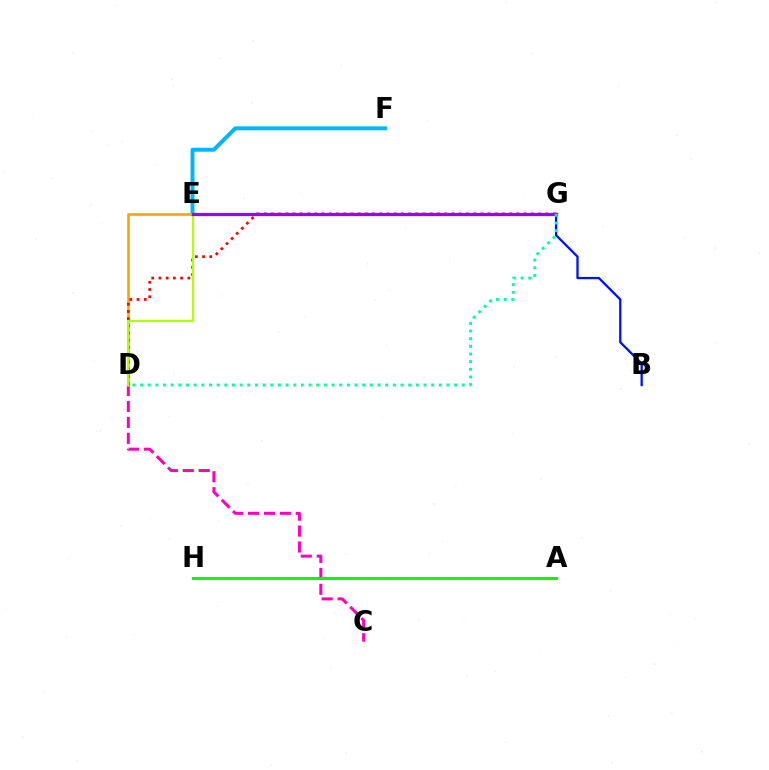{('E', 'F'): [{'color': '#00b5ff', 'line_style': 'solid', 'thickness': 2.83}], ('C', 'D'): [{'color': '#ff00bd', 'line_style': 'dashed', 'thickness': 2.16}], ('D', 'E'): [{'color': '#ffa500', 'line_style': 'solid', 'thickness': 1.93}, {'color': '#b3ff00', 'line_style': 'solid', 'thickness': 1.57}], ('B', 'G'): [{'color': '#0010ff', 'line_style': 'solid', 'thickness': 1.65}], ('D', 'G'): [{'color': '#ff0000', 'line_style': 'dotted', 'thickness': 1.96}, {'color': '#00ff9d', 'line_style': 'dotted', 'thickness': 2.08}], ('E', 'G'): [{'color': '#9b00ff', 'line_style': 'solid', 'thickness': 2.35}], ('A', 'H'): [{'color': '#08ff00', 'line_style': 'solid', 'thickness': 2.18}]}